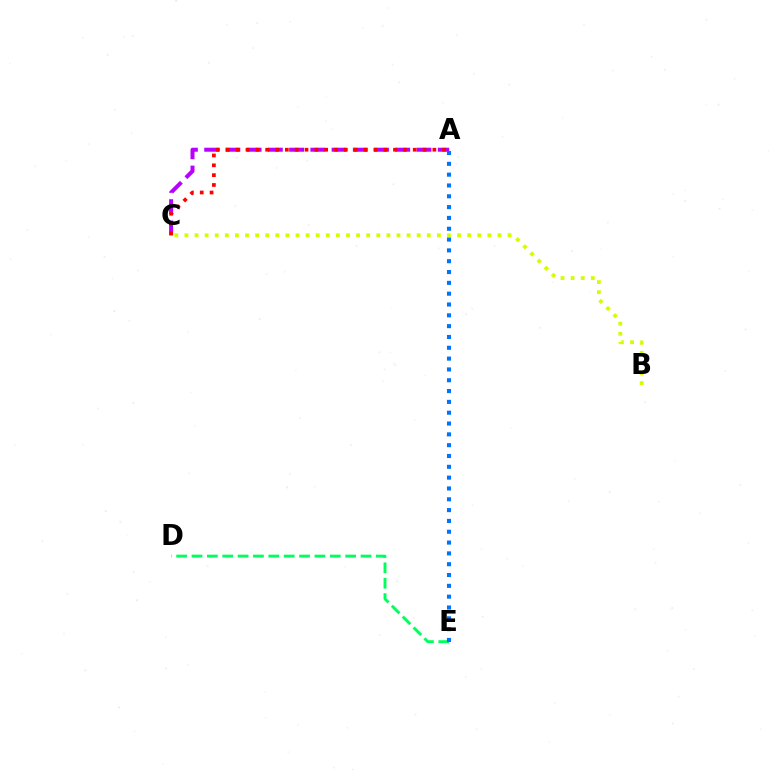{('B', 'C'): [{'color': '#d1ff00', 'line_style': 'dotted', 'thickness': 2.74}], ('A', 'C'): [{'color': '#b900ff', 'line_style': 'dashed', 'thickness': 2.88}, {'color': '#ff0000', 'line_style': 'dotted', 'thickness': 2.67}], ('D', 'E'): [{'color': '#00ff5c', 'line_style': 'dashed', 'thickness': 2.09}], ('A', 'E'): [{'color': '#0074ff', 'line_style': 'dotted', 'thickness': 2.94}]}